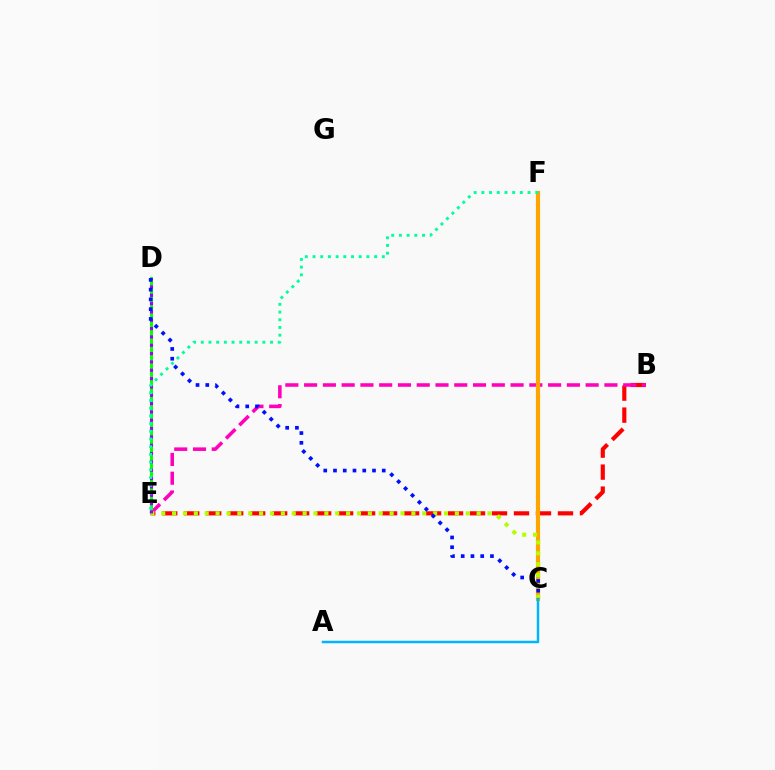{('B', 'E'): [{'color': '#ff0000', 'line_style': 'dashed', 'thickness': 2.99}, {'color': '#ff00bd', 'line_style': 'dashed', 'thickness': 2.55}], ('D', 'E'): [{'color': '#08ff00', 'line_style': 'solid', 'thickness': 2.17}, {'color': '#9b00ff', 'line_style': 'dotted', 'thickness': 2.26}], ('C', 'F'): [{'color': '#ffa500', 'line_style': 'solid', 'thickness': 3.0}], ('C', 'E'): [{'color': '#b3ff00', 'line_style': 'dotted', 'thickness': 2.95}], ('C', 'D'): [{'color': '#0010ff', 'line_style': 'dotted', 'thickness': 2.65}], ('E', 'F'): [{'color': '#00ff9d', 'line_style': 'dotted', 'thickness': 2.09}], ('A', 'C'): [{'color': '#00b5ff', 'line_style': 'solid', 'thickness': 1.78}]}